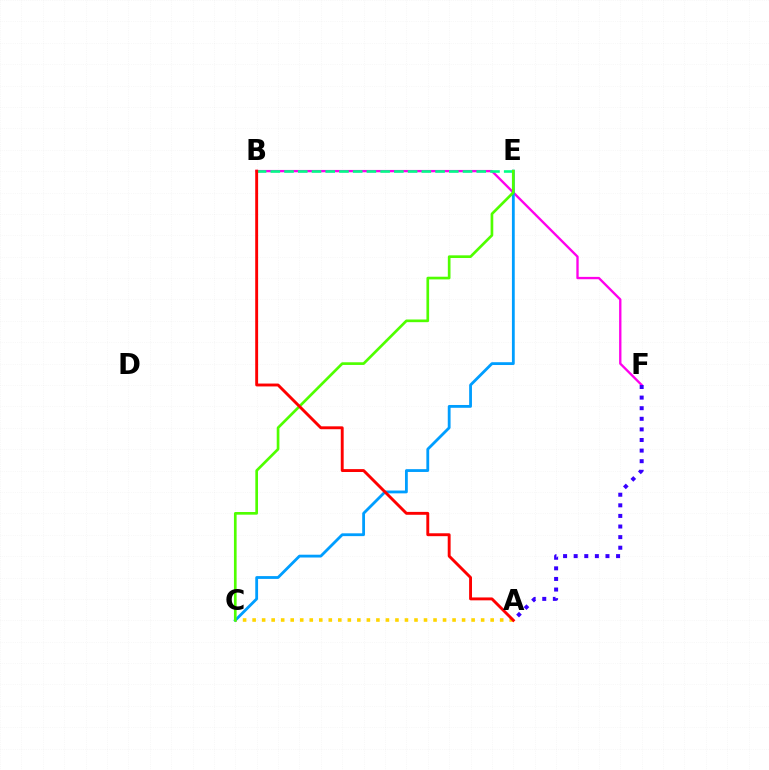{('A', 'C'): [{'color': '#ffd500', 'line_style': 'dotted', 'thickness': 2.59}], ('B', 'F'): [{'color': '#ff00ed', 'line_style': 'solid', 'thickness': 1.69}], ('C', 'E'): [{'color': '#009eff', 'line_style': 'solid', 'thickness': 2.02}, {'color': '#4fff00', 'line_style': 'solid', 'thickness': 1.93}], ('B', 'E'): [{'color': '#00ff86', 'line_style': 'dashed', 'thickness': 1.87}], ('A', 'B'): [{'color': '#ff0000', 'line_style': 'solid', 'thickness': 2.08}], ('A', 'F'): [{'color': '#3700ff', 'line_style': 'dotted', 'thickness': 2.88}]}